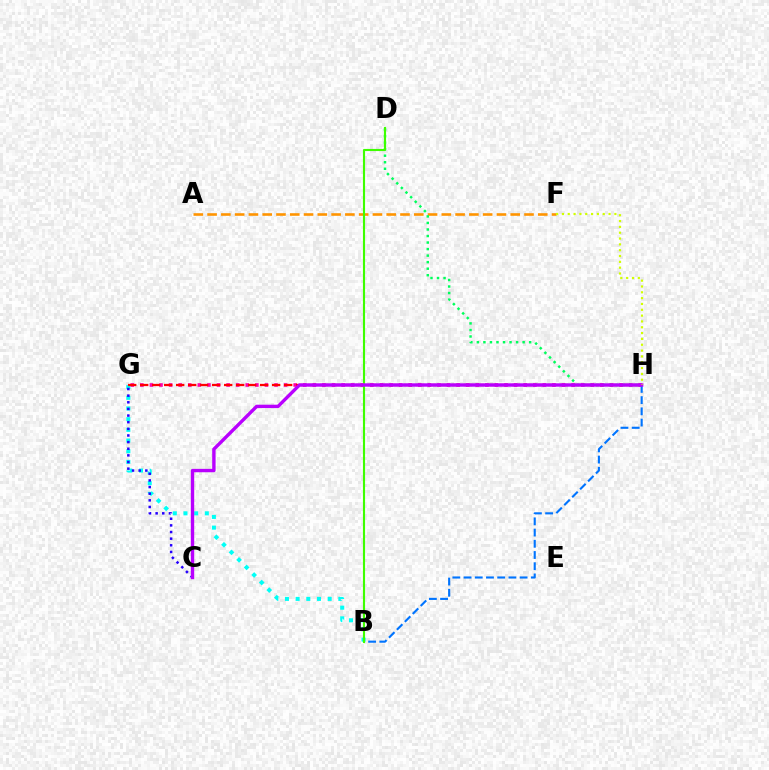{('G', 'H'): [{'color': '#ff00ac', 'line_style': 'dotted', 'thickness': 2.6}, {'color': '#ff0000', 'line_style': 'dashed', 'thickness': 1.63}], ('B', 'H'): [{'color': '#0074ff', 'line_style': 'dashed', 'thickness': 1.52}], ('B', 'G'): [{'color': '#00fff6', 'line_style': 'dotted', 'thickness': 2.9}], ('C', 'G'): [{'color': '#2500ff', 'line_style': 'dotted', 'thickness': 1.8}], ('A', 'F'): [{'color': '#ff9400', 'line_style': 'dashed', 'thickness': 1.87}], ('D', 'H'): [{'color': '#00ff5c', 'line_style': 'dotted', 'thickness': 1.78}], ('B', 'D'): [{'color': '#3dff00', 'line_style': 'solid', 'thickness': 1.53}], ('C', 'H'): [{'color': '#b900ff', 'line_style': 'solid', 'thickness': 2.44}], ('F', 'H'): [{'color': '#d1ff00', 'line_style': 'dotted', 'thickness': 1.58}]}